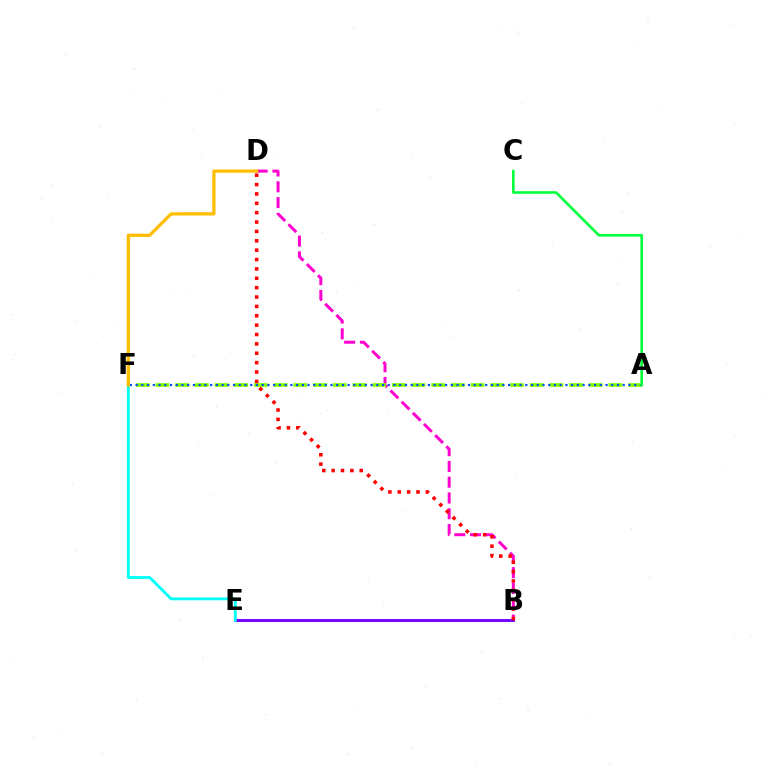{('B', 'D'): [{'color': '#ff00cf', 'line_style': 'dashed', 'thickness': 2.14}, {'color': '#ff0000', 'line_style': 'dotted', 'thickness': 2.55}], ('B', 'E'): [{'color': '#7200ff', 'line_style': 'solid', 'thickness': 2.08}], ('A', 'F'): [{'color': '#84ff00', 'line_style': 'dashed', 'thickness': 2.68}, {'color': '#004bff', 'line_style': 'dotted', 'thickness': 1.56}], ('E', 'F'): [{'color': '#00fff6', 'line_style': 'solid', 'thickness': 2.03}], ('A', 'C'): [{'color': '#00ff39', 'line_style': 'solid', 'thickness': 1.86}], ('D', 'F'): [{'color': '#ffbd00', 'line_style': 'solid', 'thickness': 2.36}]}